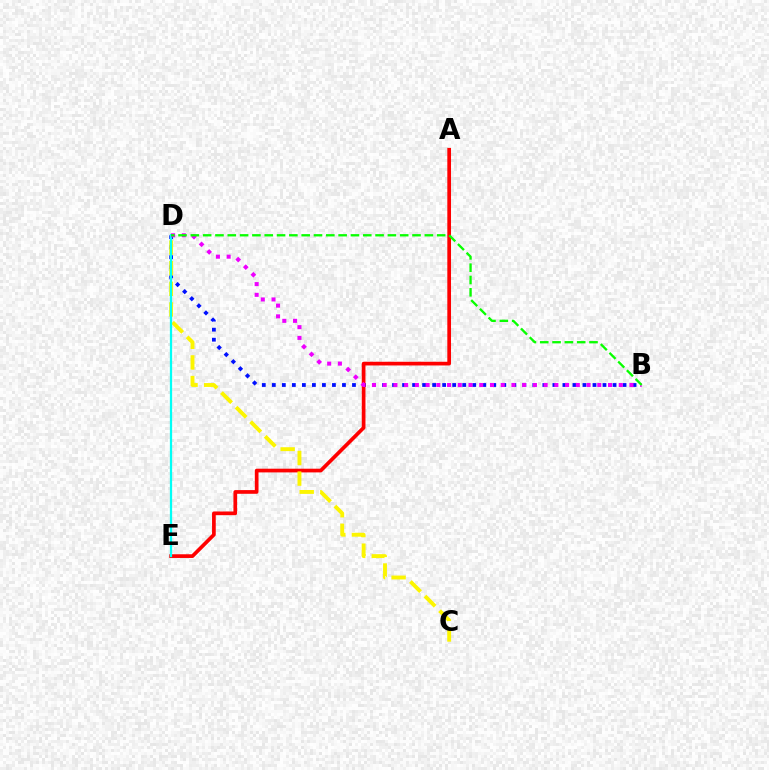{('B', 'D'): [{'color': '#0010ff', 'line_style': 'dotted', 'thickness': 2.72}, {'color': '#ee00ff', 'line_style': 'dotted', 'thickness': 2.92}, {'color': '#08ff00', 'line_style': 'dashed', 'thickness': 1.67}], ('A', 'E'): [{'color': '#ff0000', 'line_style': 'solid', 'thickness': 2.66}], ('C', 'D'): [{'color': '#fcf500', 'line_style': 'dashed', 'thickness': 2.8}], ('D', 'E'): [{'color': '#00fff6', 'line_style': 'solid', 'thickness': 1.62}]}